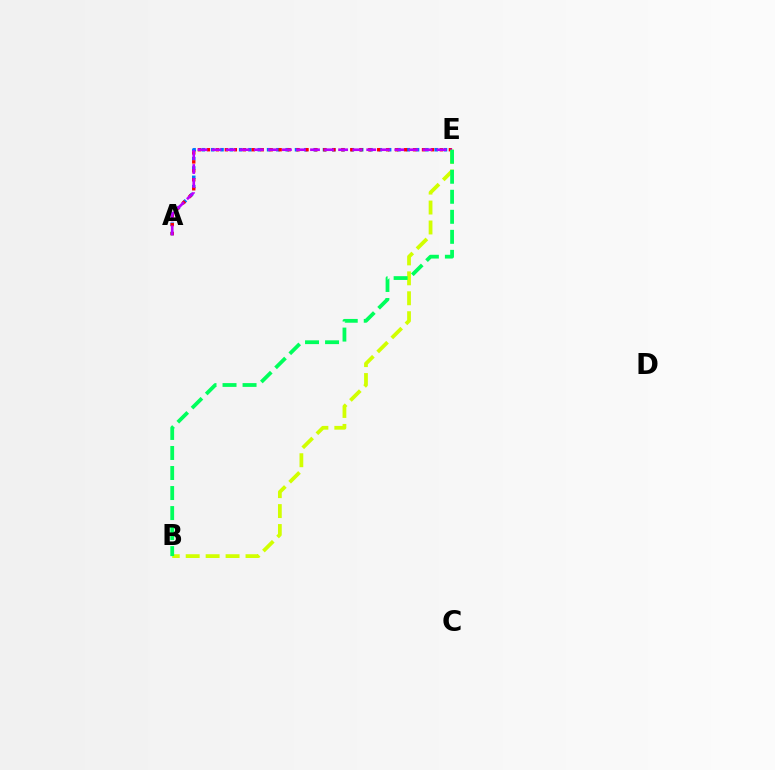{('A', 'E'): [{'color': '#0074ff', 'line_style': 'dotted', 'thickness': 2.53}, {'color': '#ff0000', 'line_style': 'dotted', 'thickness': 2.43}, {'color': '#b900ff', 'line_style': 'dashed', 'thickness': 1.91}], ('B', 'E'): [{'color': '#d1ff00', 'line_style': 'dashed', 'thickness': 2.71}, {'color': '#00ff5c', 'line_style': 'dashed', 'thickness': 2.72}]}